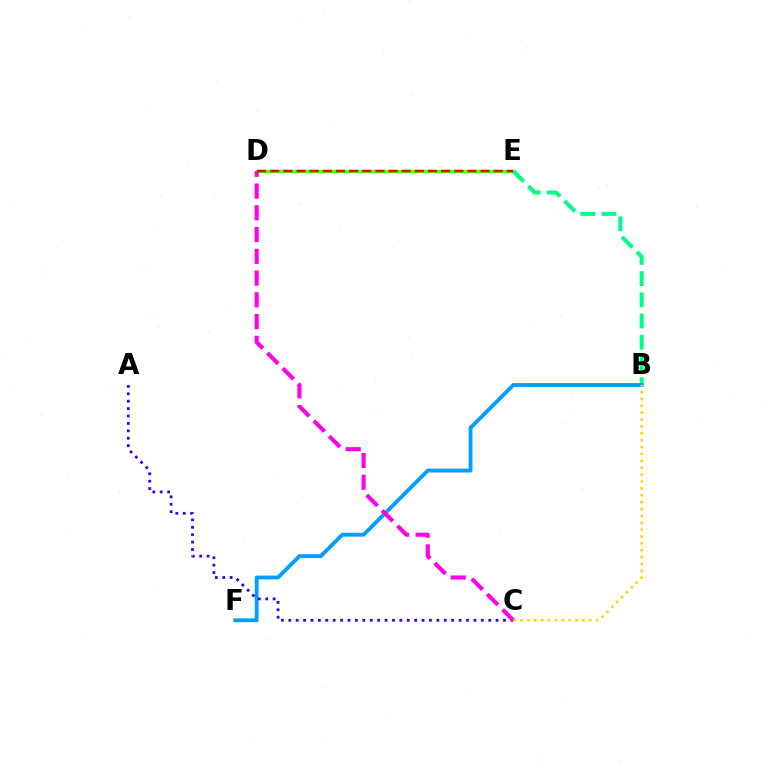{('D', 'E'): [{'color': '#4fff00', 'line_style': 'solid', 'thickness': 2.39}, {'color': '#ff0000', 'line_style': 'dashed', 'thickness': 1.79}], ('B', 'E'): [{'color': '#00ff86', 'line_style': 'dashed', 'thickness': 2.88}], ('B', 'F'): [{'color': '#009eff', 'line_style': 'solid', 'thickness': 2.76}], ('A', 'C'): [{'color': '#3700ff', 'line_style': 'dotted', 'thickness': 2.01}], ('C', 'D'): [{'color': '#ff00ed', 'line_style': 'dashed', 'thickness': 2.95}], ('B', 'C'): [{'color': '#ffd500', 'line_style': 'dotted', 'thickness': 1.87}]}